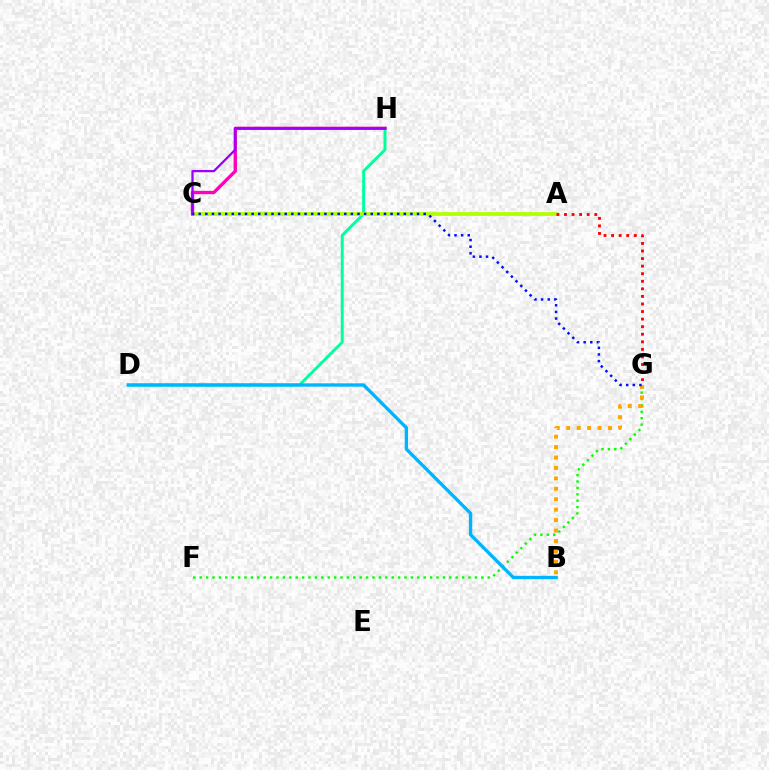{('D', 'H'): [{'color': '#00ff9d', 'line_style': 'solid', 'thickness': 2.1}], ('A', 'C'): [{'color': '#b3ff00', 'line_style': 'solid', 'thickness': 2.71}], ('C', 'H'): [{'color': '#ff00bd', 'line_style': 'solid', 'thickness': 2.4}, {'color': '#9b00ff', 'line_style': 'solid', 'thickness': 1.65}], ('F', 'G'): [{'color': '#08ff00', 'line_style': 'dotted', 'thickness': 1.74}], ('B', 'G'): [{'color': '#ffa500', 'line_style': 'dotted', 'thickness': 2.84}], ('A', 'G'): [{'color': '#ff0000', 'line_style': 'dotted', 'thickness': 2.06}], ('B', 'D'): [{'color': '#00b5ff', 'line_style': 'solid', 'thickness': 2.41}], ('C', 'G'): [{'color': '#0010ff', 'line_style': 'dotted', 'thickness': 1.8}]}